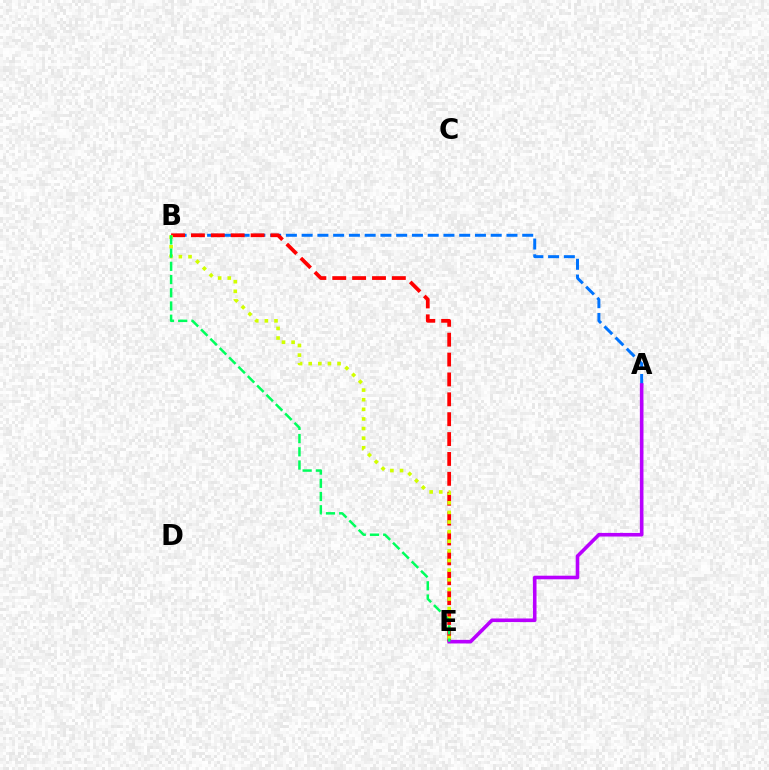{('A', 'B'): [{'color': '#0074ff', 'line_style': 'dashed', 'thickness': 2.14}], ('B', 'E'): [{'color': '#ff0000', 'line_style': 'dashed', 'thickness': 2.7}, {'color': '#d1ff00', 'line_style': 'dotted', 'thickness': 2.61}, {'color': '#00ff5c', 'line_style': 'dashed', 'thickness': 1.8}], ('A', 'E'): [{'color': '#b900ff', 'line_style': 'solid', 'thickness': 2.59}]}